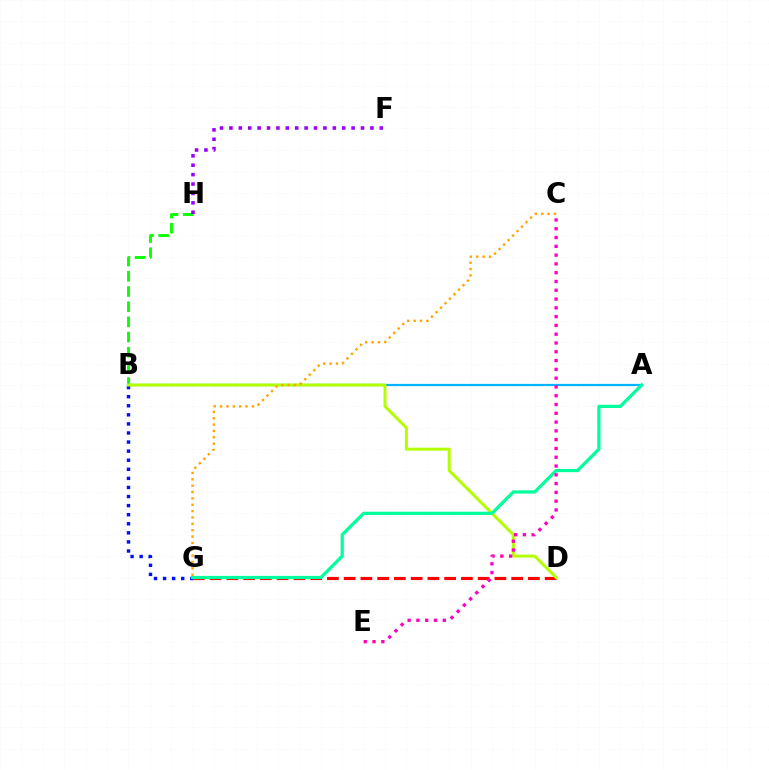{('B', 'G'): [{'color': '#0010ff', 'line_style': 'dotted', 'thickness': 2.47}], ('B', 'H'): [{'color': '#08ff00', 'line_style': 'dashed', 'thickness': 2.06}], ('F', 'H'): [{'color': '#9b00ff', 'line_style': 'dotted', 'thickness': 2.55}], ('A', 'B'): [{'color': '#00b5ff', 'line_style': 'solid', 'thickness': 1.61}], ('D', 'G'): [{'color': '#ff0000', 'line_style': 'dashed', 'thickness': 2.28}], ('B', 'D'): [{'color': '#b3ff00', 'line_style': 'solid', 'thickness': 2.15}], ('A', 'G'): [{'color': '#00ff9d', 'line_style': 'solid', 'thickness': 2.33}], ('C', 'G'): [{'color': '#ffa500', 'line_style': 'dotted', 'thickness': 1.73}], ('C', 'E'): [{'color': '#ff00bd', 'line_style': 'dotted', 'thickness': 2.39}]}